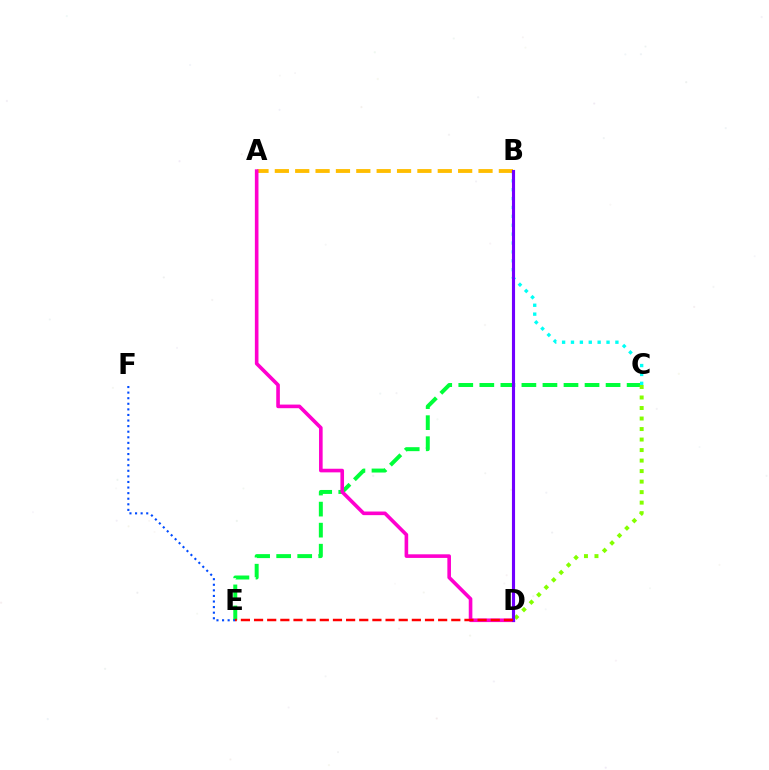{('C', 'E'): [{'color': '#00ff39', 'line_style': 'dashed', 'thickness': 2.86}], ('B', 'C'): [{'color': '#00fff6', 'line_style': 'dotted', 'thickness': 2.41}], ('E', 'F'): [{'color': '#004bff', 'line_style': 'dotted', 'thickness': 1.52}], ('A', 'B'): [{'color': '#ffbd00', 'line_style': 'dashed', 'thickness': 2.77}], ('A', 'D'): [{'color': '#ff00cf', 'line_style': 'solid', 'thickness': 2.6}], ('C', 'D'): [{'color': '#84ff00', 'line_style': 'dotted', 'thickness': 2.86}], ('B', 'D'): [{'color': '#7200ff', 'line_style': 'solid', 'thickness': 2.24}], ('D', 'E'): [{'color': '#ff0000', 'line_style': 'dashed', 'thickness': 1.79}]}